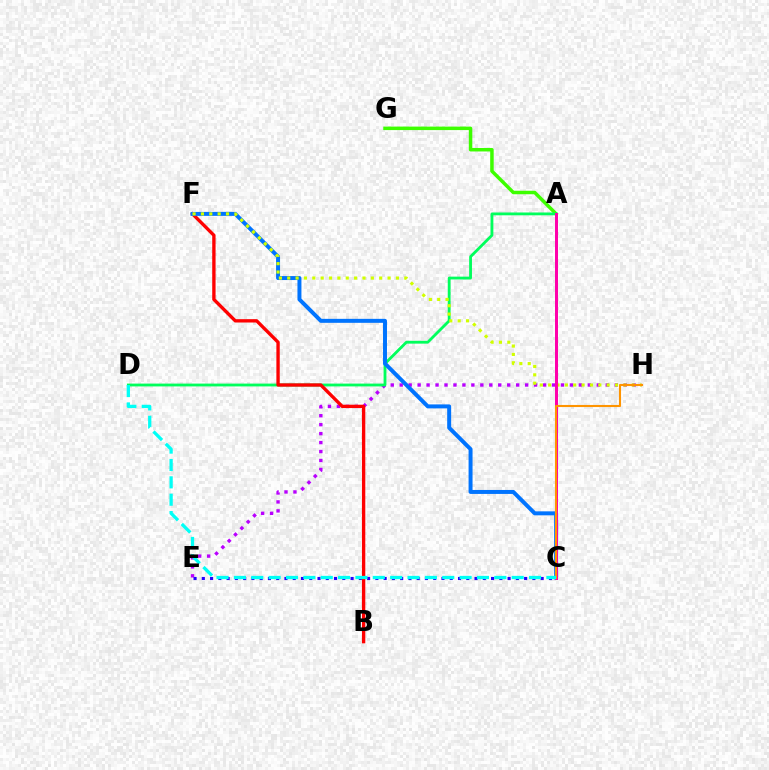{('E', 'H'): [{'color': '#b900ff', 'line_style': 'dotted', 'thickness': 2.43}], ('A', 'G'): [{'color': '#3dff00', 'line_style': 'solid', 'thickness': 2.51}], ('A', 'D'): [{'color': '#00ff5c', 'line_style': 'solid', 'thickness': 2.03}], ('C', 'E'): [{'color': '#2500ff', 'line_style': 'dotted', 'thickness': 2.25}], ('B', 'F'): [{'color': '#ff0000', 'line_style': 'solid', 'thickness': 2.41}], ('C', 'F'): [{'color': '#0074ff', 'line_style': 'solid', 'thickness': 2.86}], ('F', 'H'): [{'color': '#d1ff00', 'line_style': 'dotted', 'thickness': 2.27}], ('A', 'C'): [{'color': '#ff00ac', 'line_style': 'solid', 'thickness': 2.14}], ('C', 'H'): [{'color': '#ff9400', 'line_style': 'solid', 'thickness': 1.52}], ('C', 'D'): [{'color': '#00fff6', 'line_style': 'dashed', 'thickness': 2.36}]}